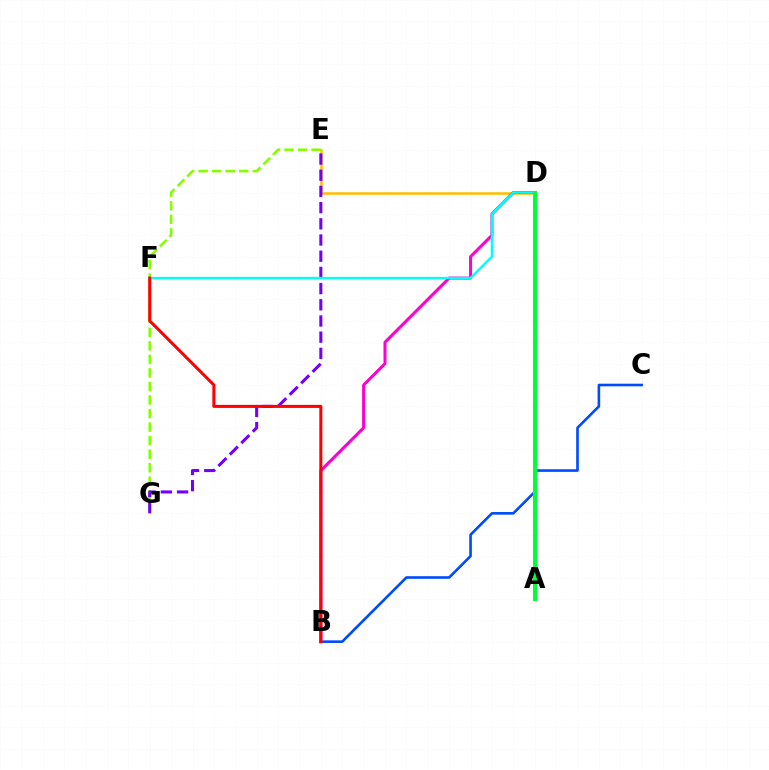{('D', 'E'): [{'color': '#ffbd00', 'line_style': 'solid', 'thickness': 1.82}], ('B', 'C'): [{'color': '#004bff', 'line_style': 'solid', 'thickness': 1.89}], ('E', 'G'): [{'color': '#84ff00', 'line_style': 'dashed', 'thickness': 1.84}, {'color': '#7200ff', 'line_style': 'dashed', 'thickness': 2.2}], ('B', 'D'): [{'color': '#ff00cf', 'line_style': 'solid', 'thickness': 2.17}], ('D', 'F'): [{'color': '#00fff6', 'line_style': 'solid', 'thickness': 1.76}], ('B', 'F'): [{'color': '#ff0000', 'line_style': 'solid', 'thickness': 2.19}], ('A', 'D'): [{'color': '#00ff39', 'line_style': 'solid', 'thickness': 2.92}]}